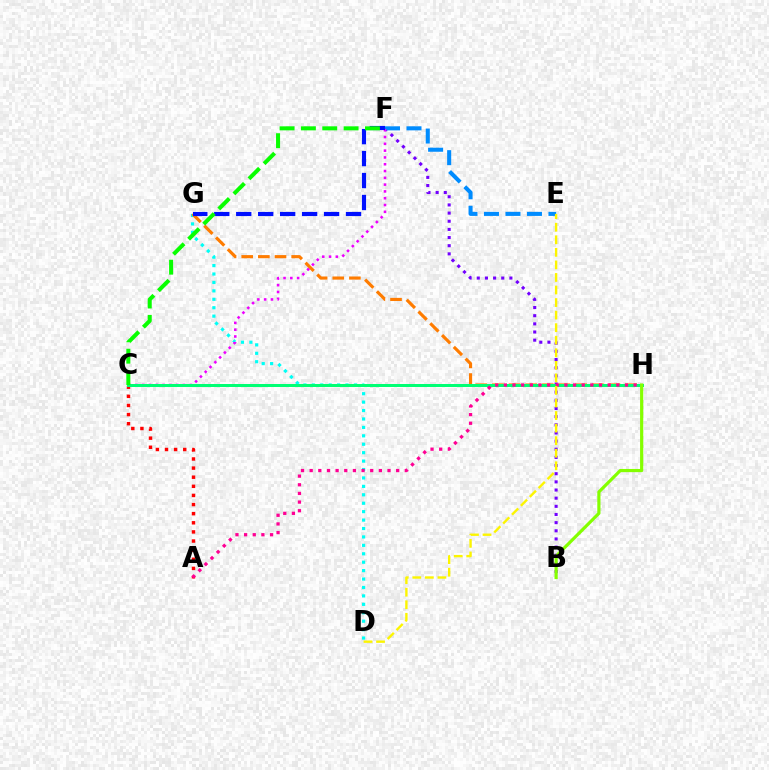{('D', 'G'): [{'color': '#00fff6', 'line_style': 'dotted', 'thickness': 2.29}], ('B', 'F'): [{'color': '#7200ff', 'line_style': 'dotted', 'thickness': 2.22}], ('A', 'C'): [{'color': '#ff0000', 'line_style': 'dotted', 'thickness': 2.48}], ('E', 'F'): [{'color': '#008cff', 'line_style': 'dashed', 'thickness': 2.92}], ('G', 'H'): [{'color': '#ff7c00', 'line_style': 'dashed', 'thickness': 2.26}], ('C', 'F'): [{'color': '#ee00ff', 'line_style': 'dotted', 'thickness': 1.85}, {'color': '#08ff00', 'line_style': 'dashed', 'thickness': 2.9}], ('F', 'G'): [{'color': '#0010ff', 'line_style': 'dashed', 'thickness': 2.98}], ('C', 'H'): [{'color': '#00ff74', 'line_style': 'solid', 'thickness': 2.15}], ('A', 'H'): [{'color': '#ff0094', 'line_style': 'dotted', 'thickness': 2.35}], ('D', 'E'): [{'color': '#fcf500', 'line_style': 'dashed', 'thickness': 1.71}], ('B', 'H'): [{'color': '#84ff00', 'line_style': 'solid', 'thickness': 2.29}]}